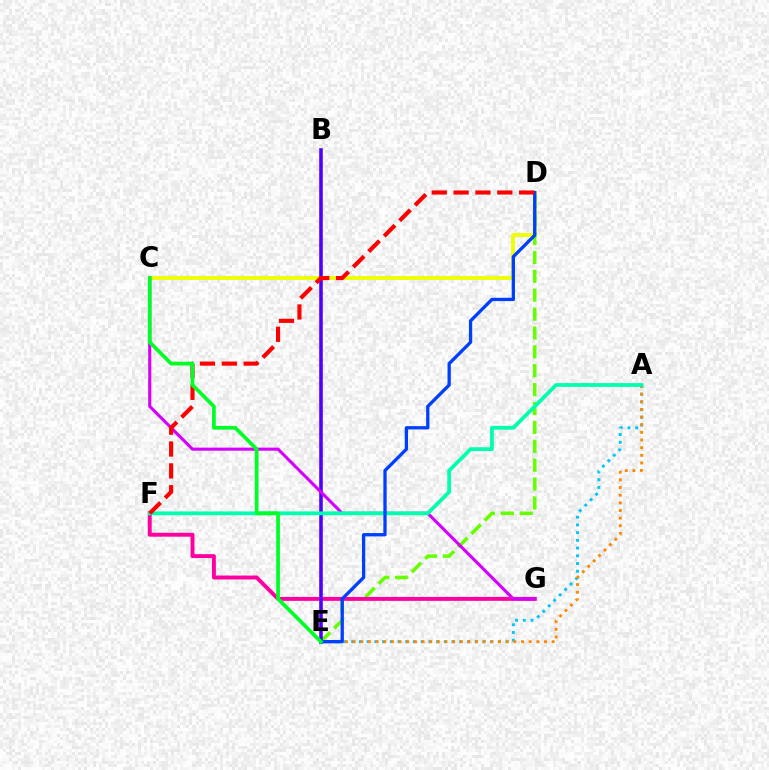{('A', 'E'): [{'color': '#00c7ff', 'line_style': 'dotted', 'thickness': 2.1}, {'color': '#ff8800', 'line_style': 'dotted', 'thickness': 2.08}], ('C', 'D'): [{'color': '#eeff00', 'line_style': 'solid', 'thickness': 2.74}], ('D', 'E'): [{'color': '#66ff00', 'line_style': 'dashed', 'thickness': 2.57}, {'color': '#003fff', 'line_style': 'solid', 'thickness': 2.37}], ('F', 'G'): [{'color': '#ff00a0', 'line_style': 'solid', 'thickness': 2.82}], ('B', 'E'): [{'color': '#4f00ff', 'line_style': 'solid', 'thickness': 2.58}], ('C', 'G'): [{'color': '#d600ff', 'line_style': 'solid', 'thickness': 2.22}], ('A', 'F'): [{'color': '#00ffaf', 'line_style': 'solid', 'thickness': 2.73}], ('D', 'F'): [{'color': '#ff0000', 'line_style': 'dashed', 'thickness': 2.97}], ('C', 'E'): [{'color': '#00ff27', 'line_style': 'solid', 'thickness': 2.67}]}